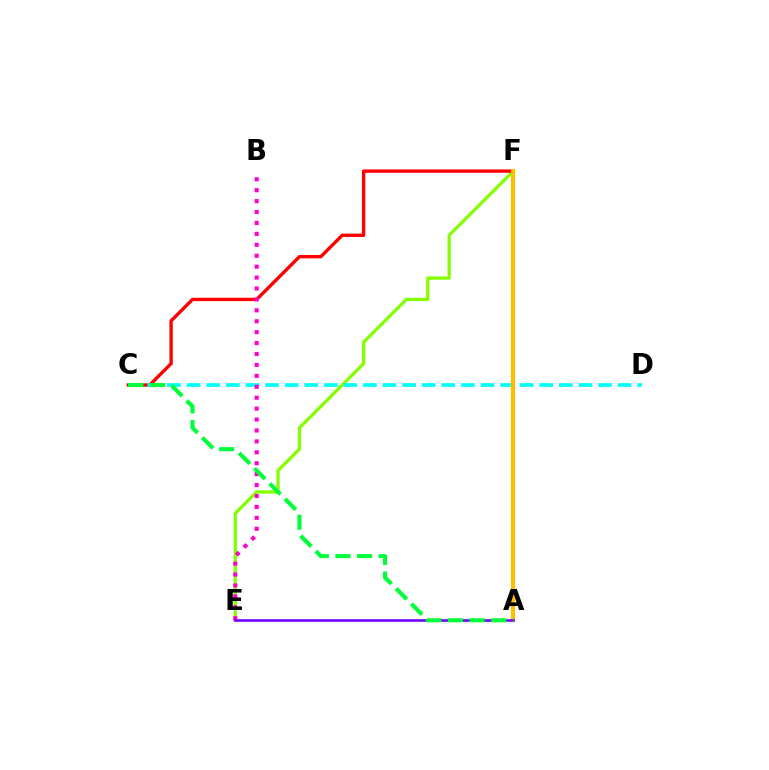{('E', 'F'): [{'color': '#84ff00', 'line_style': 'solid', 'thickness': 2.35}], ('C', 'F'): [{'color': '#ff0000', 'line_style': 'solid', 'thickness': 2.42}], ('A', 'F'): [{'color': '#004bff', 'line_style': 'solid', 'thickness': 1.59}, {'color': '#ffbd00', 'line_style': 'solid', 'thickness': 2.97}], ('C', 'D'): [{'color': '#00fff6', 'line_style': 'dashed', 'thickness': 2.66}], ('B', 'E'): [{'color': '#ff00cf', 'line_style': 'dotted', 'thickness': 2.97}], ('A', 'E'): [{'color': '#7200ff', 'line_style': 'solid', 'thickness': 1.89}], ('A', 'C'): [{'color': '#00ff39', 'line_style': 'dashed', 'thickness': 2.94}]}